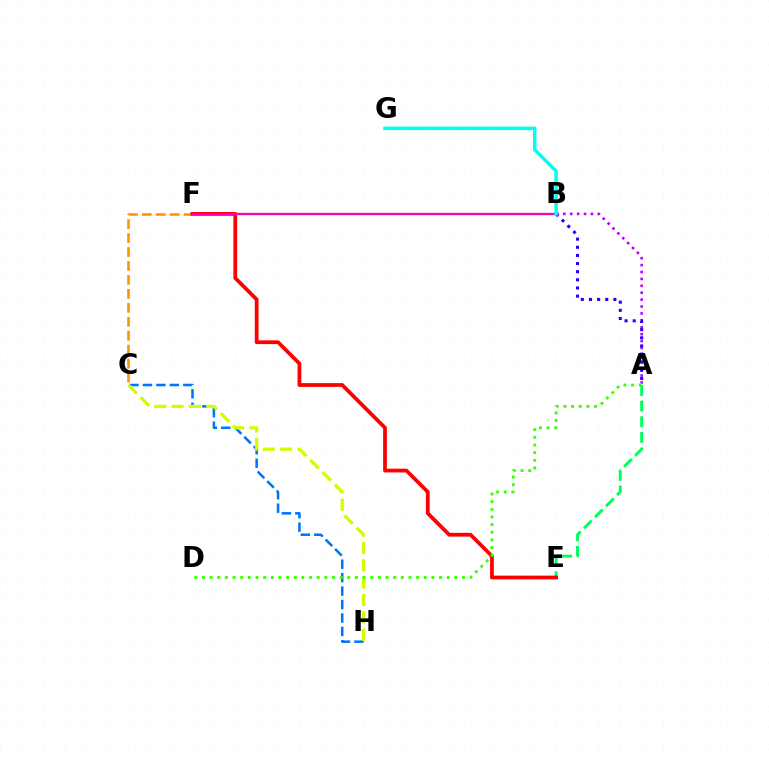{('A', 'B'): [{'color': '#b900ff', 'line_style': 'dotted', 'thickness': 1.88}, {'color': '#2500ff', 'line_style': 'dotted', 'thickness': 2.21}], ('C', 'H'): [{'color': '#0074ff', 'line_style': 'dashed', 'thickness': 1.83}, {'color': '#d1ff00', 'line_style': 'dashed', 'thickness': 2.36}], ('A', 'E'): [{'color': '#00ff5c', 'line_style': 'dashed', 'thickness': 2.12}], ('C', 'F'): [{'color': '#ff9400', 'line_style': 'dashed', 'thickness': 1.9}], ('E', 'F'): [{'color': '#ff0000', 'line_style': 'solid', 'thickness': 2.71}], ('B', 'F'): [{'color': '#ff00ac', 'line_style': 'solid', 'thickness': 1.66}], ('A', 'D'): [{'color': '#3dff00', 'line_style': 'dotted', 'thickness': 2.08}], ('B', 'G'): [{'color': '#00fff6', 'line_style': 'solid', 'thickness': 2.52}]}